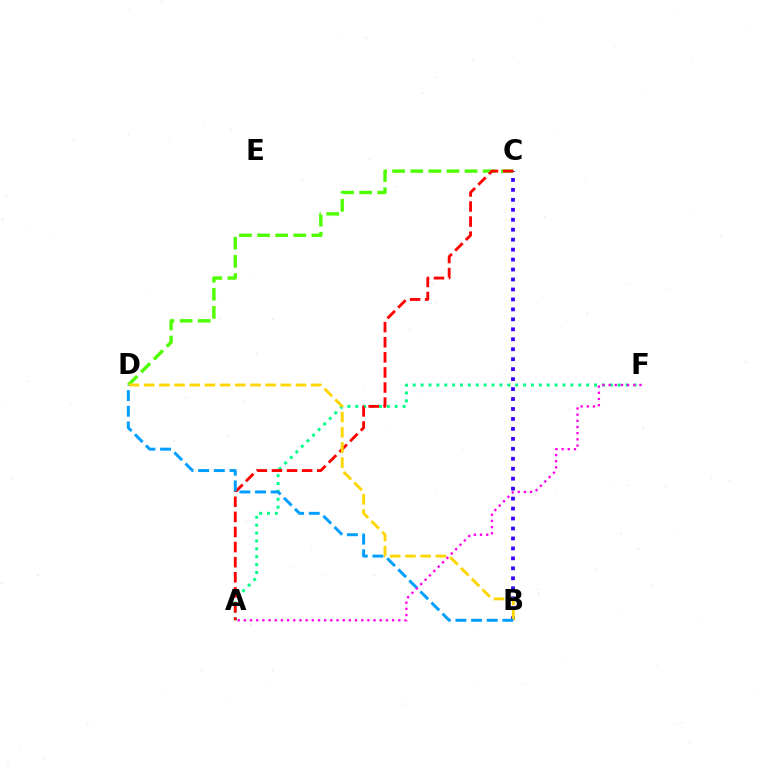{('C', 'D'): [{'color': '#4fff00', 'line_style': 'dashed', 'thickness': 2.46}], ('A', 'F'): [{'color': '#00ff86', 'line_style': 'dotted', 'thickness': 2.14}, {'color': '#ff00ed', 'line_style': 'dotted', 'thickness': 1.68}], ('B', 'C'): [{'color': '#3700ff', 'line_style': 'dotted', 'thickness': 2.71}], ('A', 'C'): [{'color': '#ff0000', 'line_style': 'dashed', 'thickness': 2.05}], ('B', 'D'): [{'color': '#ffd500', 'line_style': 'dashed', 'thickness': 2.06}, {'color': '#009eff', 'line_style': 'dashed', 'thickness': 2.13}]}